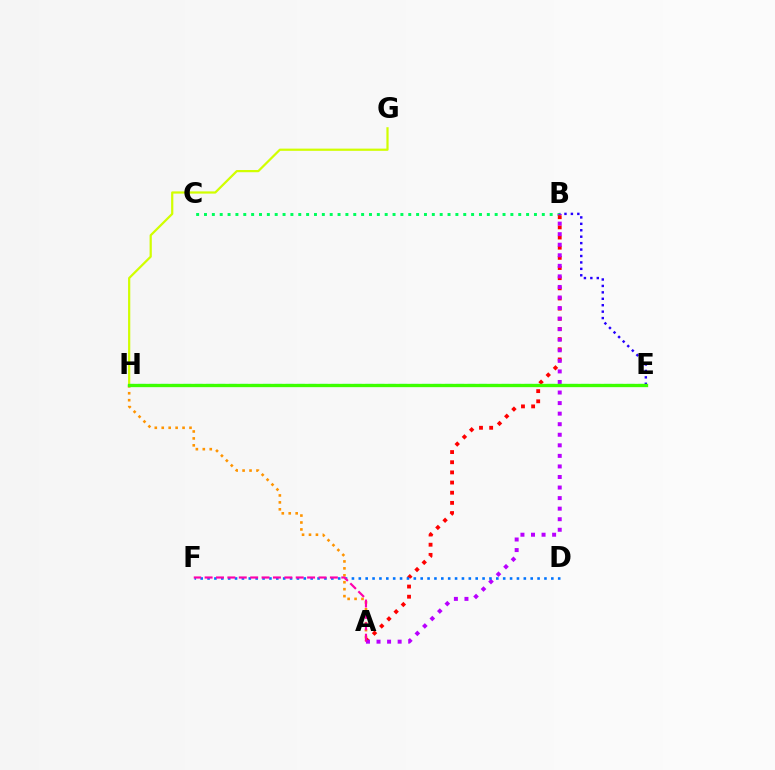{('B', 'C'): [{'color': '#00ff5c', 'line_style': 'dotted', 'thickness': 2.13}], ('A', 'B'): [{'color': '#ff0000', 'line_style': 'dotted', 'thickness': 2.76}, {'color': '#b900ff', 'line_style': 'dotted', 'thickness': 2.87}], ('E', 'H'): [{'color': '#00fff6', 'line_style': 'dashed', 'thickness': 1.54}, {'color': '#3dff00', 'line_style': 'solid', 'thickness': 2.38}], ('G', 'H'): [{'color': '#d1ff00', 'line_style': 'solid', 'thickness': 1.6}], ('B', 'E'): [{'color': '#2500ff', 'line_style': 'dotted', 'thickness': 1.75}], ('D', 'F'): [{'color': '#0074ff', 'line_style': 'dotted', 'thickness': 1.87}], ('A', 'H'): [{'color': '#ff9400', 'line_style': 'dotted', 'thickness': 1.89}], ('A', 'F'): [{'color': '#ff00ac', 'line_style': 'dashed', 'thickness': 1.55}]}